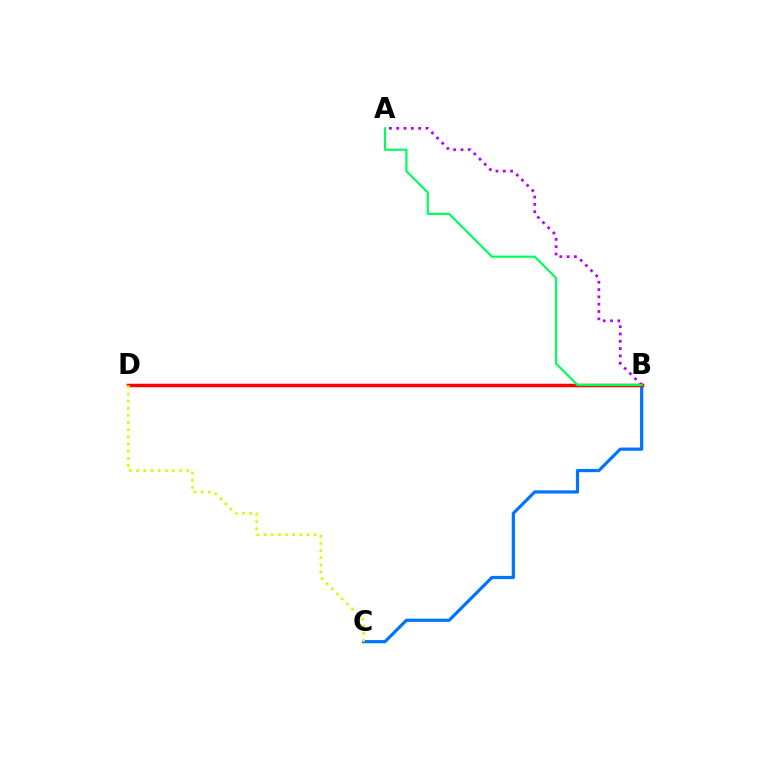{('B', 'C'): [{'color': '#0074ff', 'line_style': 'solid', 'thickness': 2.31}], ('A', 'B'): [{'color': '#b900ff', 'line_style': 'dotted', 'thickness': 1.99}, {'color': '#00ff5c', 'line_style': 'solid', 'thickness': 1.57}], ('B', 'D'): [{'color': '#ff0000', 'line_style': 'solid', 'thickness': 2.52}], ('C', 'D'): [{'color': '#d1ff00', 'line_style': 'dotted', 'thickness': 1.95}]}